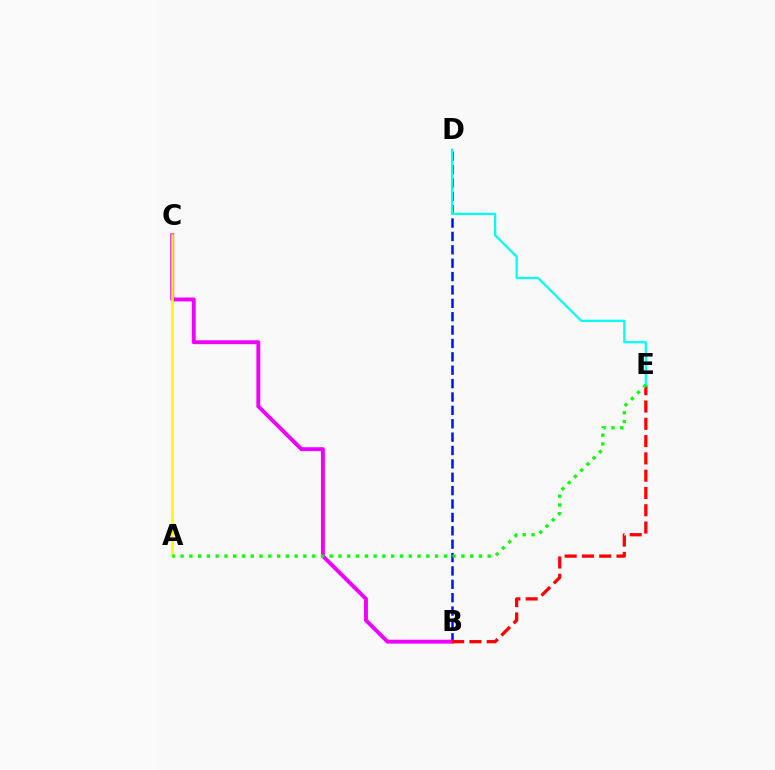{('B', 'D'): [{'color': '#0010ff', 'line_style': 'dashed', 'thickness': 1.82}], ('B', 'C'): [{'color': '#ee00ff', 'line_style': 'solid', 'thickness': 2.81}], ('B', 'E'): [{'color': '#ff0000', 'line_style': 'dashed', 'thickness': 2.35}], ('A', 'C'): [{'color': '#fcf500', 'line_style': 'solid', 'thickness': 1.81}], ('D', 'E'): [{'color': '#00fff6', 'line_style': 'solid', 'thickness': 1.61}], ('A', 'E'): [{'color': '#08ff00', 'line_style': 'dotted', 'thickness': 2.38}]}